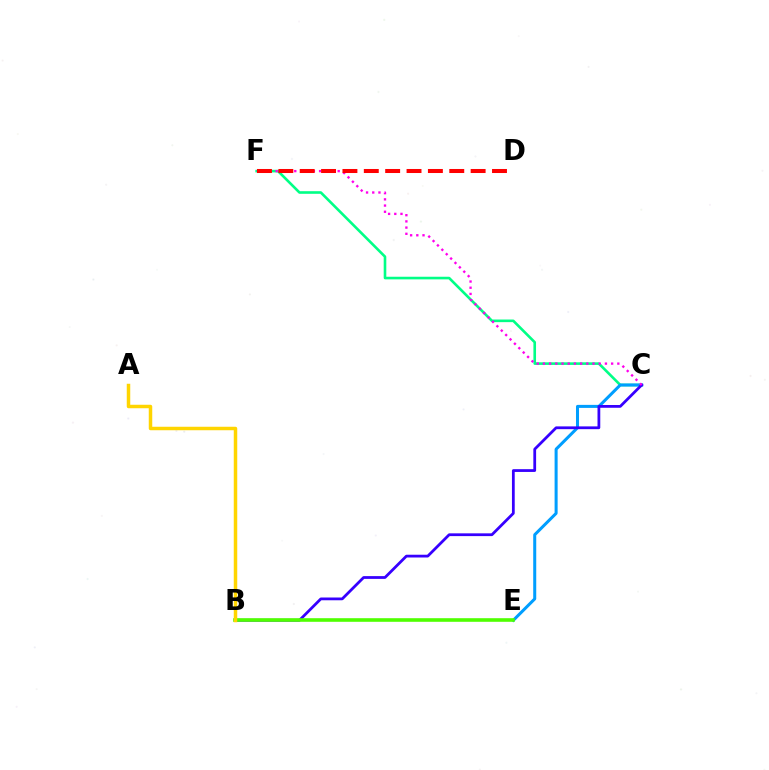{('C', 'F'): [{'color': '#00ff86', 'line_style': 'solid', 'thickness': 1.88}, {'color': '#ff00ed', 'line_style': 'dotted', 'thickness': 1.69}], ('C', 'E'): [{'color': '#009eff', 'line_style': 'solid', 'thickness': 2.18}], ('B', 'C'): [{'color': '#3700ff', 'line_style': 'solid', 'thickness': 2.0}], ('B', 'E'): [{'color': '#4fff00', 'line_style': 'solid', 'thickness': 2.59}], ('D', 'F'): [{'color': '#ff0000', 'line_style': 'dashed', 'thickness': 2.9}], ('A', 'B'): [{'color': '#ffd500', 'line_style': 'solid', 'thickness': 2.51}]}